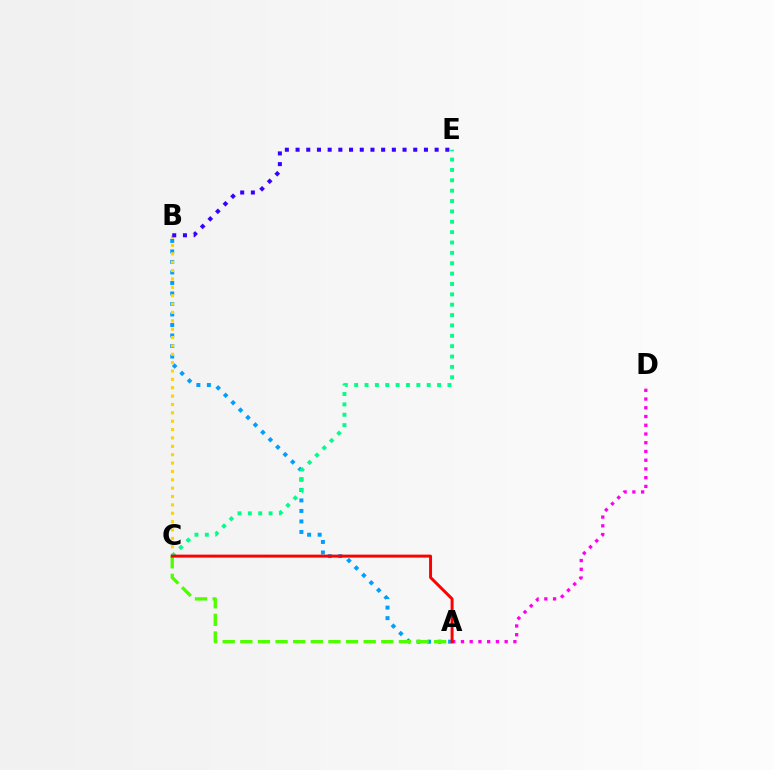{('A', 'B'): [{'color': '#009eff', 'line_style': 'dotted', 'thickness': 2.86}], ('B', 'C'): [{'color': '#ffd500', 'line_style': 'dotted', 'thickness': 2.27}], ('C', 'E'): [{'color': '#00ff86', 'line_style': 'dotted', 'thickness': 2.82}], ('B', 'E'): [{'color': '#3700ff', 'line_style': 'dotted', 'thickness': 2.91}], ('A', 'C'): [{'color': '#4fff00', 'line_style': 'dashed', 'thickness': 2.39}, {'color': '#ff0000', 'line_style': 'solid', 'thickness': 2.13}], ('A', 'D'): [{'color': '#ff00ed', 'line_style': 'dotted', 'thickness': 2.37}]}